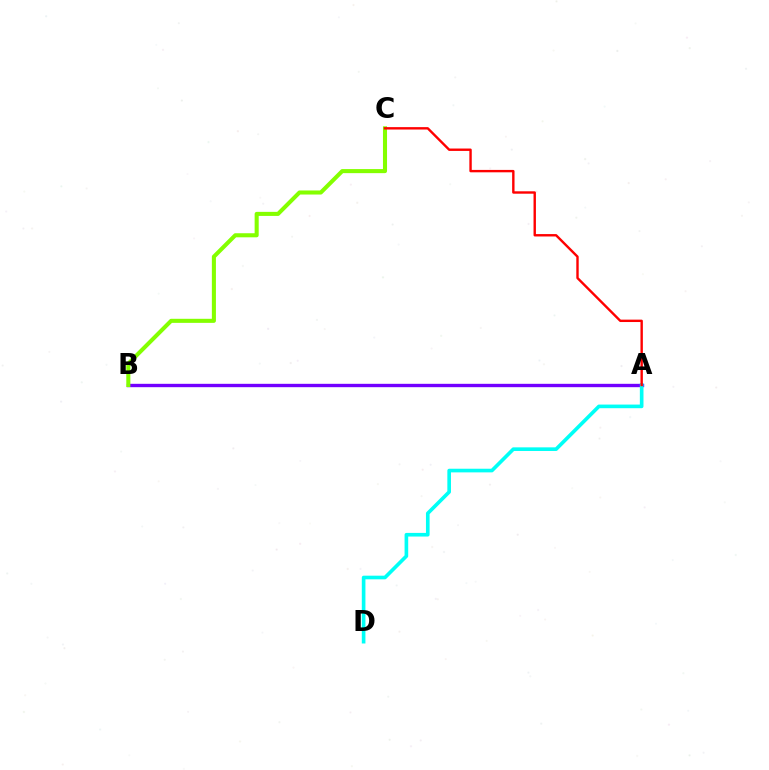{('A', 'B'): [{'color': '#7200ff', 'line_style': 'solid', 'thickness': 2.42}], ('A', 'D'): [{'color': '#00fff6', 'line_style': 'solid', 'thickness': 2.62}], ('B', 'C'): [{'color': '#84ff00', 'line_style': 'solid', 'thickness': 2.93}], ('A', 'C'): [{'color': '#ff0000', 'line_style': 'solid', 'thickness': 1.73}]}